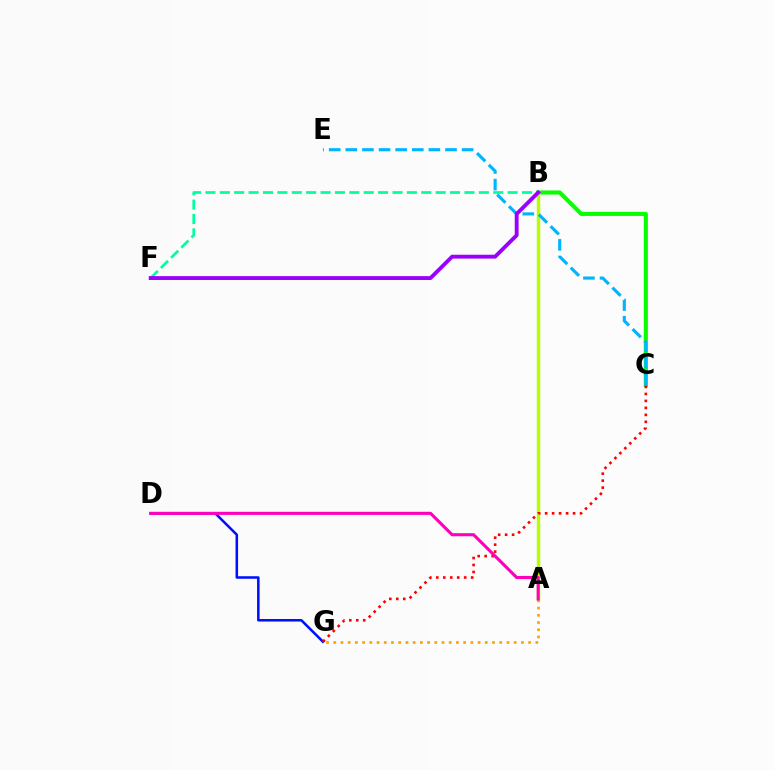{('B', 'C'): [{'color': '#08ff00', 'line_style': 'solid', 'thickness': 2.95}], ('A', 'B'): [{'color': '#b3ff00', 'line_style': 'solid', 'thickness': 2.48}], ('A', 'G'): [{'color': '#ffa500', 'line_style': 'dotted', 'thickness': 1.96}], ('D', 'G'): [{'color': '#0010ff', 'line_style': 'solid', 'thickness': 1.83}], ('C', 'E'): [{'color': '#00b5ff', 'line_style': 'dashed', 'thickness': 2.26}], ('C', 'G'): [{'color': '#ff0000', 'line_style': 'dotted', 'thickness': 1.9}], ('B', 'F'): [{'color': '#00ff9d', 'line_style': 'dashed', 'thickness': 1.95}, {'color': '#9b00ff', 'line_style': 'solid', 'thickness': 2.78}], ('A', 'D'): [{'color': '#ff00bd', 'line_style': 'solid', 'thickness': 2.23}]}